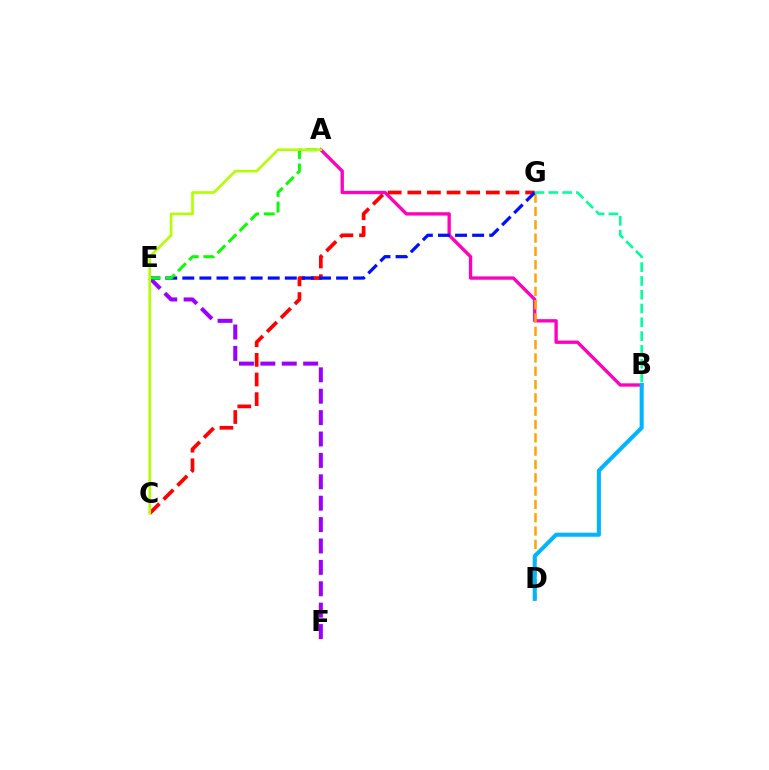{('A', 'B'): [{'color': '#ff00bd', 'line_style': 'solid', 'thickness': 2.4}], ('C', 'G'): [{'color': '#ff0000', 'line_style': 'dashed', 'thickness': 2.67}], ('E', 'F'): [{'color': '#9b00ff', 'line_style': 'dashed', 'thickness': 2.91}], ('D', 'G'): [{'color': '#ffa500', 'line_style': 'dashed', 'thickness': 1.81}], ('E', 'G'): [{'color': '#0010ff', 'line_style': 'dashed', 'thickness': 2.32}], ('B', 'D'): [{'color': '#00b5ff', 'line_style': 'solid', 'thickness': 2.92}], ('A', 'E'): [{'color': '#08ff00', 'line_style': 'dashed', 'thickness': 2.12}], ('A', 'C'): [{'color': '#b3ff00', 'line_style': 'solid', 'thickness': 1.9}], ('B', 'G'): [{'color': '#00ff9d', 'line_style': 'dashed', 'thickness': 1.87}]}